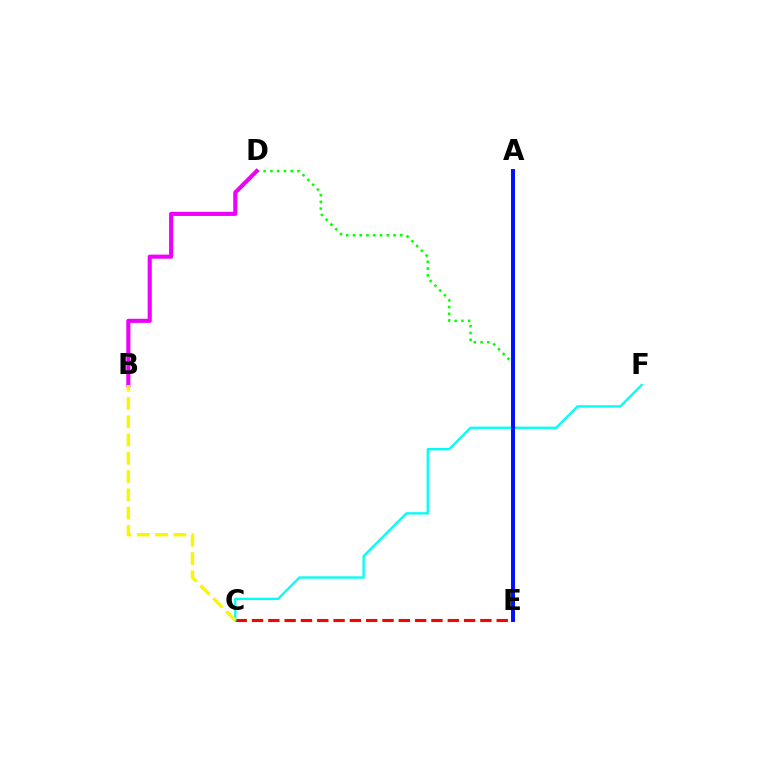{('C', 'E'): [{'color': '#ff0000', 'line_style': 'dashed', 'thickness': 2.22}], ('D', 'E'): [{'color': '#08ff00', 'line_style': 'dotted', 'thickness': 1.84}], ('C', 'F'): [{'color': '#00fff6', 'line_style': 'solid', 'thickness': 1.68}], ('B', 'D'): [{'color': '#ee00ff', 'line_style': 'solid', 'thickness': 2.95}], ('A', 'E'): [{'color': '#0010ff', 'line_style': 'solid', 'thickness': 2.84}], ('B', 'C'): [{'color': '#fcf500', 'line_style': 'dashed', 'thickness': 2.48}]}